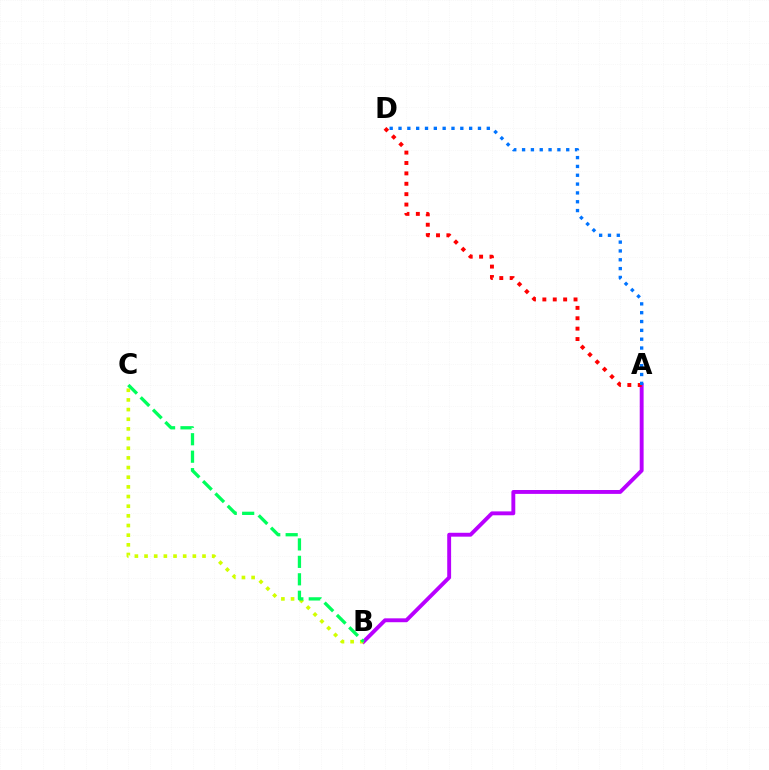{('A', 'B'): [{'color': '#b900ff', 'line_style': 'solid', 'thickness': 2.8}], ('B', 'C'): [{'color': '#d1ff00', 'line_style': 'dotted', 'thickness': 2.62}, {'color': '#00ff5c', 'line_style': 'dashed', 'thickness': 2.37}], ('A', 'D'): [{'color': '#ff0000', 'line_style': 'dotted', 'thickness': 2.82}, {'color': '#0074ff', 'line_style': 'dotted', 'thickness': 2.4}]}